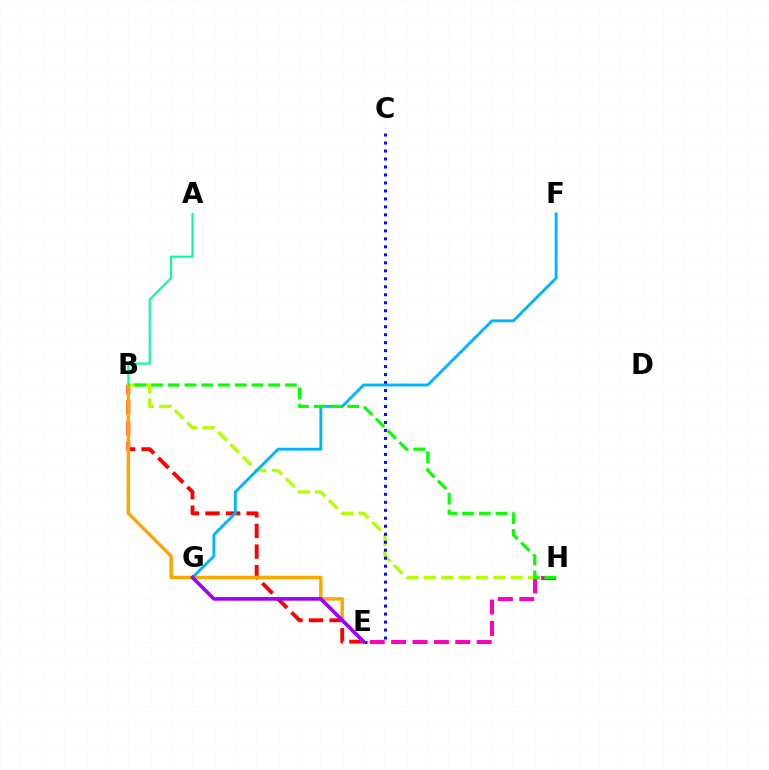{('B', 'E'): [{'color': '#ff0000', 'line_style': 'dashed', 'thickness': 2.8}, {'color': '#ffa500', 'line_style': 'solid', 'thickness': 2.48}], ('B', 'H'): [{'color': '#b3ff00', 'line_style': 'dashed', 'thickness': 2.36}, {'color': '#08ff00', 'line_style': 'dashed', 'thickness': 2.27}], ('A', 'B'): [{'color': '#00ff9d', 'line_style': 'solid', 'thickness': 1.51}], ('C', 'E'): [{'color': '#0010ff', 'line_style': 'dotted', 'thickness': 2.17}], ('E', 'H'): [{'color': '#ff00bd', 'line_style': 'dashed', 'thickness': 2.91}], ('F', 'G'): [{'color': '#00b5ff', 'line_style': 'solid', 'thickness': 2.06}], ('E', 'G'): [{'color': '#9b00ff', 'line_style': 'solid', 'thickness': 2.61}]}